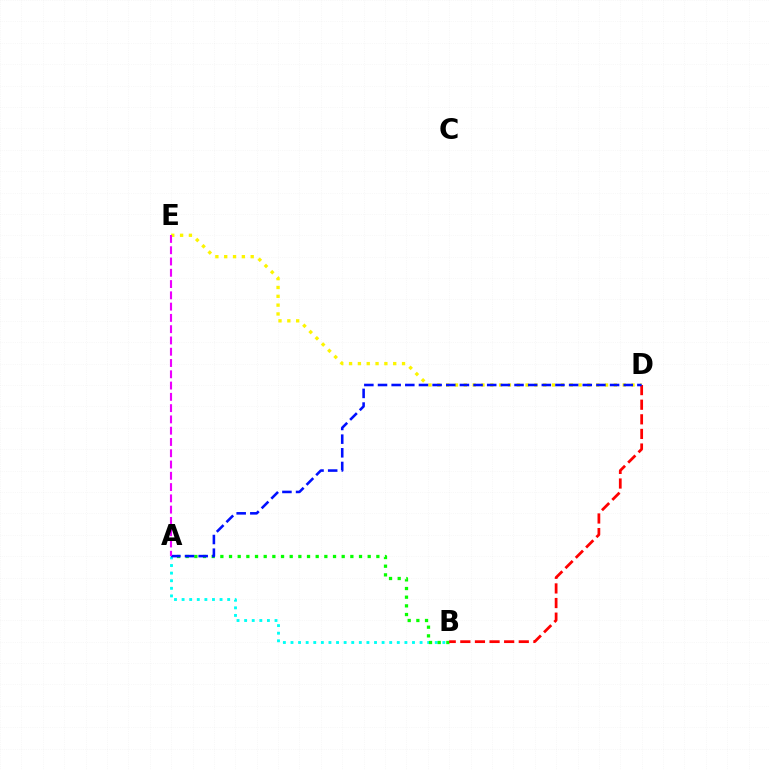{('A', 'B'): [{'color': '#00fff6', 'line_style': 'dotted', 'thickness': 2.06}, {'color': '#08ff00', 'line_style': 'dotted', 'thickness': 2.35}], ('D', 'E'): [{'color': '#fcf500', 'line_style': 'dotted', 'thickness': 2.4}], ('B', 'D'): [{'color': '#ff0000', 'line_style': 'dashed', 'thickness': 1.98}], ('A', 'D'): [{'color': '#0010ff', 'line_style': 'dashed', 'thickness': 1.85}], ('A', 'E'): [{'color': '#ee00ff', 'line_style': 'dashed', 'thickness': 1.53}]}